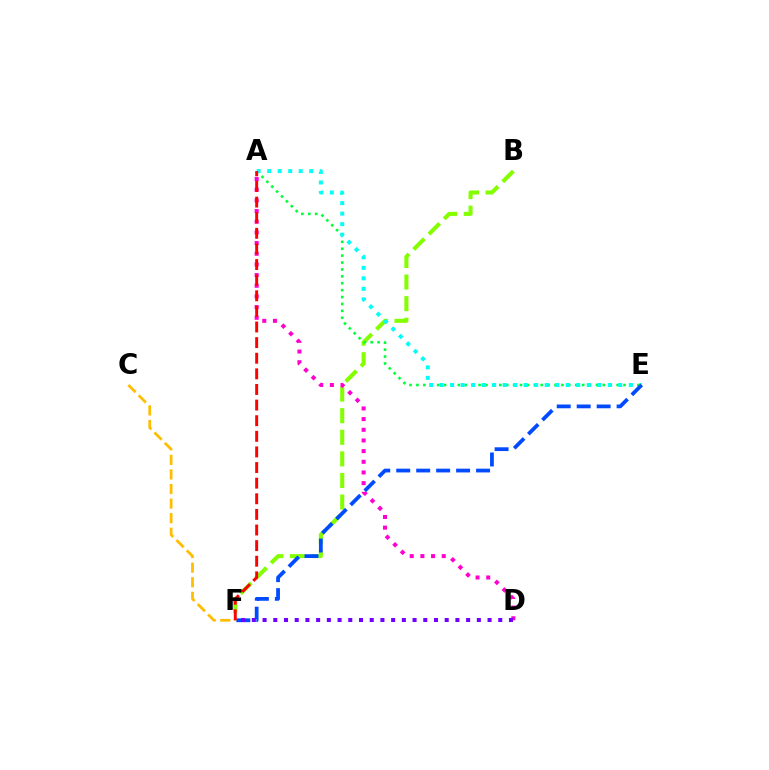{('B', 'F'): [{'color': '#84ff00', 'line_style': 'dashed', 'thickness': 2.93}], ('A', 'E'): [{'color': '#00ff39', 'line_style': 'dotted', 'thickness': 1.88}, {'color': '#00fff6', 'line_style': 'dotted', 'thickness': 2.86}], ('A', 'D'): [{'color': '#ff00cf', 'line_style': 'dotted', 'thickness': 2.9}], ('E', 'F'): [{'color': '#004bff', 'line_style': 'dashed', 'thickness': 2.71}], ('C', 'F'): [{'color': '#ffbd00', 'line_style': 'dashed', 'thickness': 1.98}], ('A', 'F'): [{'color': '#ff0000', 'line_style': 'dashed', 'thickness': 2.12}], ('D', 'F'): [{'color': '#7200ff', 'line_style': 'dotted', 'thickness': 2.91}]}